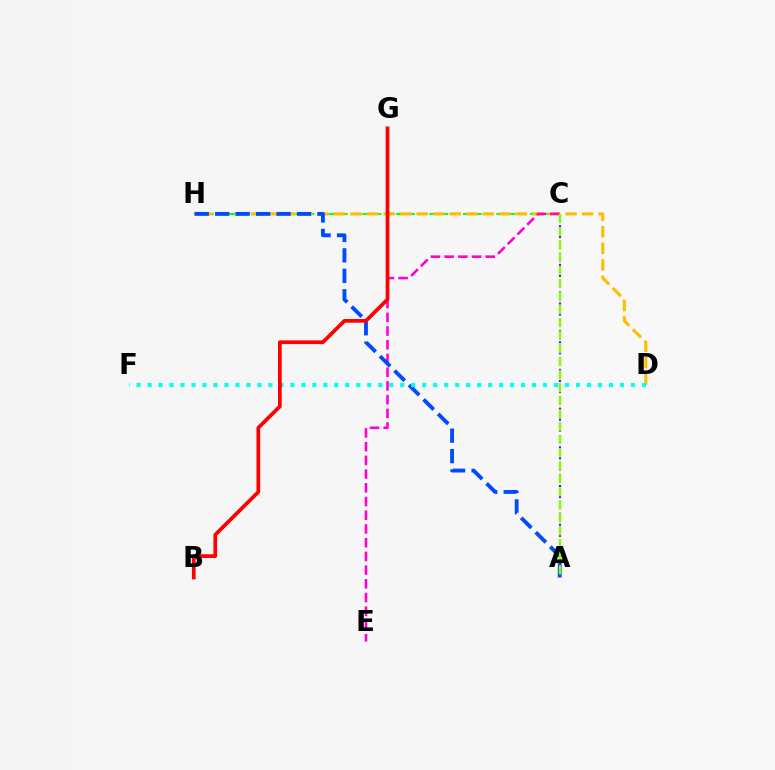{('A', 'C'): [{'color': '#7200ff', 'line_style': 'dotted', 'thickness': 1.5}, {'color': '#84ff00', 'line_style': 'dashed', 'thickness': 1.77}], ('C', 'H'): [{'color': '#00ff39', 'line_style': 'dashed', 'thickness': 1.52}], ('D', 'H'): [{'color': '#ffbd00', 'line_style': 'dashed', 'thickness': 2.25}], ('C', 'E'): [{'color': '#ff00cf', 'line_style': 'dashed', 'thickness': 1.86}], ('A', 'H'): [{'color': '#004bff', 'line_style': 'dashed', 'thickness': 2.78}], ('D', 'F'): [{'color': '#00fff6', 'line_style': 'dotted', 'thickness': 2.98}], ('B', 'G'): [{'color': '#ff0000', 'line_style': 'solid', 'thickness': 2.67}]}